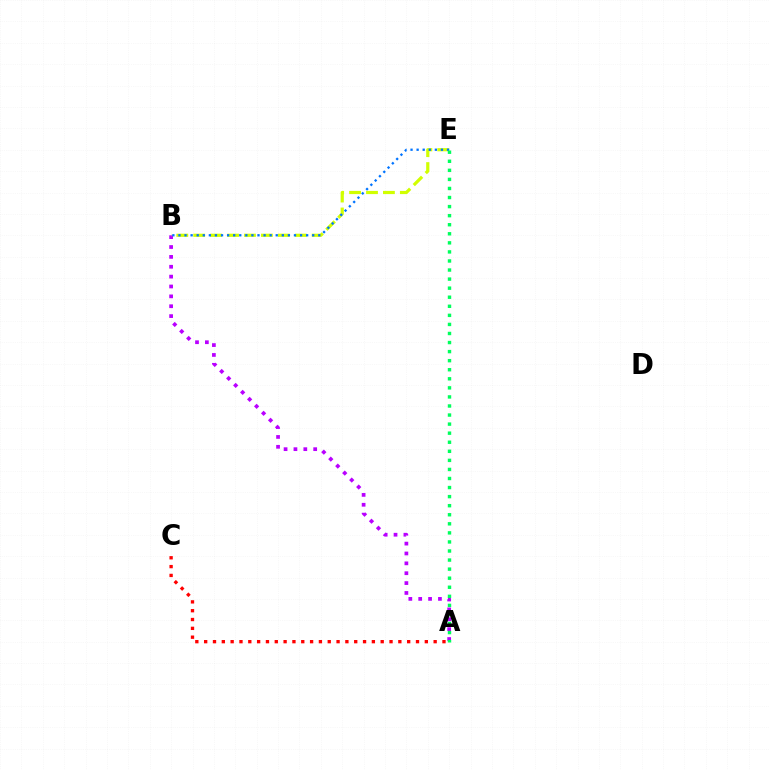{('A', 'B'): [{'color': '#b900ff', 'line_style': 'dotted', 'thickness': 2.68}], ('B', 'E'): [{'color': '#d1ff00', 'line_style': 'dashed', 'thickness': 2.3}, {'color': '#0074ff', 'line_style': 'dotted', 'thickness': 1.65}], ('A', 'C'): [{'color': '#ff0000', 'line_style': 'dotted', 'thickness': 2.4}], ('A', 'E'): [{'color': '#00ff5c', 'line_style': 'dotted', 'thickness': 2.46}]}